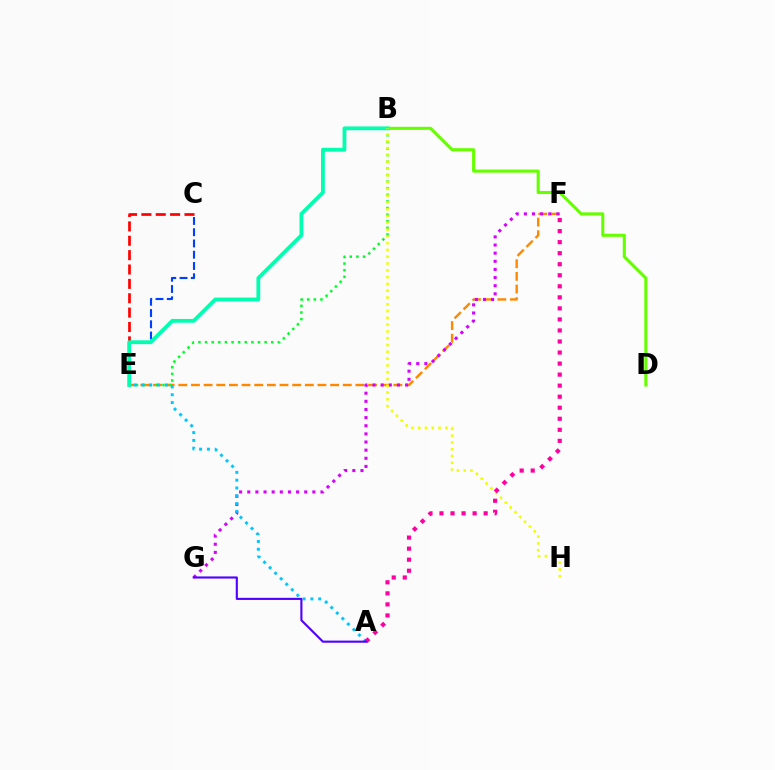{('B', 'D'): [{'color': '#66ff00', 'line_style': 'solid', 'thickness': 2.22}], ('E', 'F'): [{'color': '#ff8800', 'line_style': 'dashed', 'thickness': 1.72}], ('C', 'E'): [{'color': '#ff0000', 'line_style': 'dashed', 'thickness': 1.95}, {'color': '#003fff', 'line_style': 'dashed', 'thickness': 1.53}], ('F', 'G'): [{'color': '#d600ff', 'line_style': 'dotted', 'thickness': 2.21}], ('B', 'E'): [{'color': '#00ff27', 'line_style': 'dotted', 'thickness': 1.8}, {'color': '#00ffaf', 'line_style': 'solid', 'thickness': 2.73}], ('B', 'H'): [{'color': '#eeff00', 'line_style': 'dotted', 'thickness': 1.85}], ('A', 'E'): [{'color': '#00c7ff', 'line_style': 'dotted', 'thickness': 2.12}], ('A', 'F'): [{'color': '#ff00a0', 'line_style': 'dotted', 'thickness': 3.0}], ('A', 'G'): [{'color': '#4f00ff', 'line_style': 'solid', 'thickness': 1.52}]}